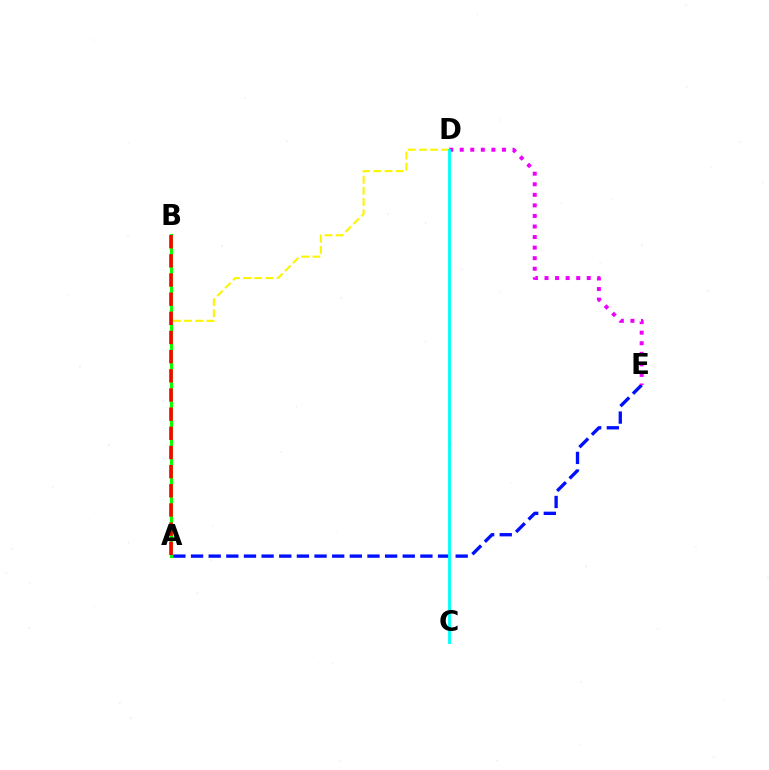{('A', 'E'): [{'color': '#0010ff', 'line_style': 'dashed', 'thickness': 2.4}], ('A', 'D'): [{'color': '#fcf500', 'line_style': 'dashed', 'thickness': 1.52}], ('D', 'E'): [{'color': '#ee00ff', 'line_style': 'dotted', 'thickness': 2.87}], ('A', 'B'): [{'color': '#08ff00', 'line_style': 'solid', 'thickness': 2.25}, {'color': '#ff0000', 'line_style': 'dashed', 'thickness': 2.6}], ('C', 'D'): [{'color': '#00fff6', 'line_style': 'solid', 'thickness': 2.05}]}